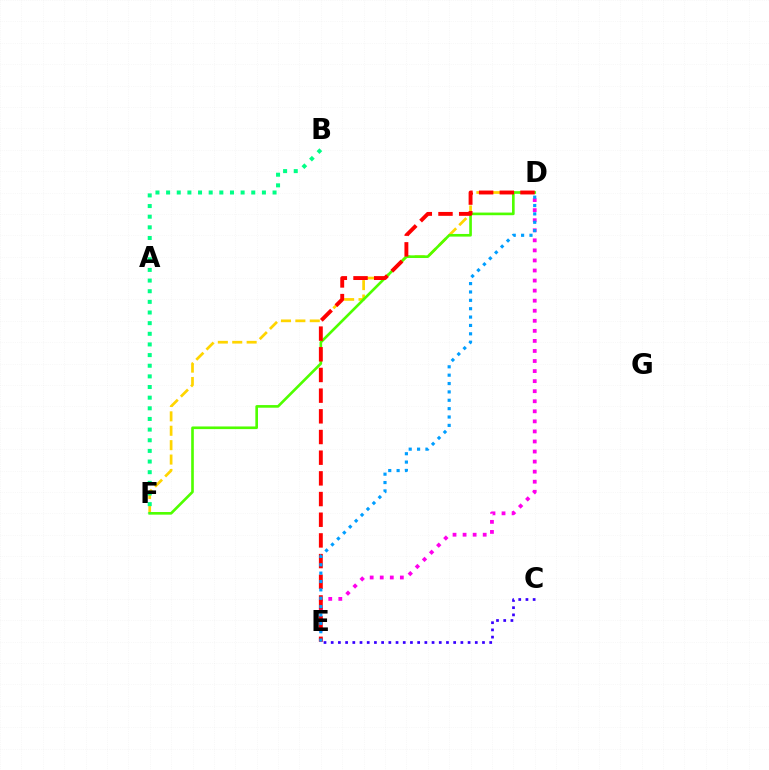{('D', 'F'): [{'color': '#ffd500', 'line_style': 'dashed', 'thickness': 1.96}, {'color': '#4fff00', 'line_style': 'solid', 'thickness': 1.9}], ('D', 'E'): [{'color': '#ff00ed', 'line_style': 'dotted', 'thickness': 2.73}, {'color': '#ff0000', 'line_style': 'dashed', 'thickness': 2.81}, {'color': '#009eff', 'line_style': 'dotted', 'thickness': 2.27}], ('C', 'E'): [{'color': '#3700ff', 'line_style': 'dotted', 'thickness': 1.96}], ('B', 'F'): [{'color': '#00ff86', 'line_style': 'dotted', 'thickness': 2.89}]}